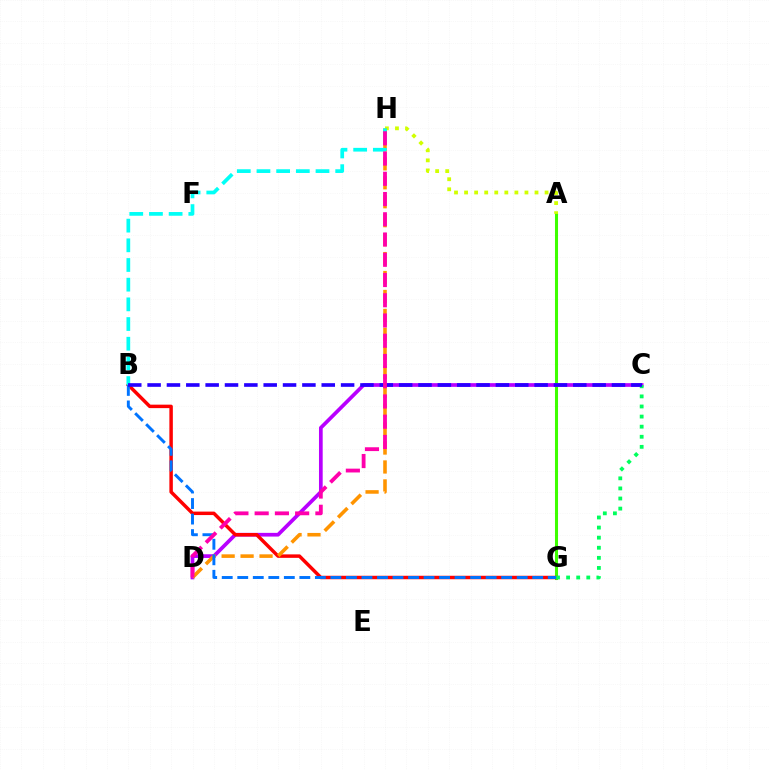{('A', 'G'): [{'color': '#3dff00', 'line_style': 'solid', 'thickness': 2.19}], ('C', 'D'): [{'color': '#b900ff', 'line_style': 'solid', 'thickness': 2.67}], ('B', 'G'): [{'color': '#ff0000', 'line_style': 'solid', 'thickness': 2.5}, {'color': '#0074ff', 'line_style': 'dashed', 'thickness': 2.11}], ('A', 'H'): [{'color': '#d1ff00', 'line_style': 'dotted', 'thickness': 2.73}], ('D', 'H'): [{'color': '#ff9400', 'line_style': 'dashed', 'thickness': 2.57}, {'color': '#ff00ac', 'line_style': 'dashed', 'thickness': 2.75}], ('C', 'G'): [{'color': '#00ff5c', 'line_style': 'dotted', 'thickness': 2.74}], ('B', 'H'): [{'color': '#00fff6', 'line_style': 'dashed', 'thickness': 2.67}], ('B', 'C'): [{'color': '#2500ff', 'line_style': 'dashed', 'thickness': 2.63}]}